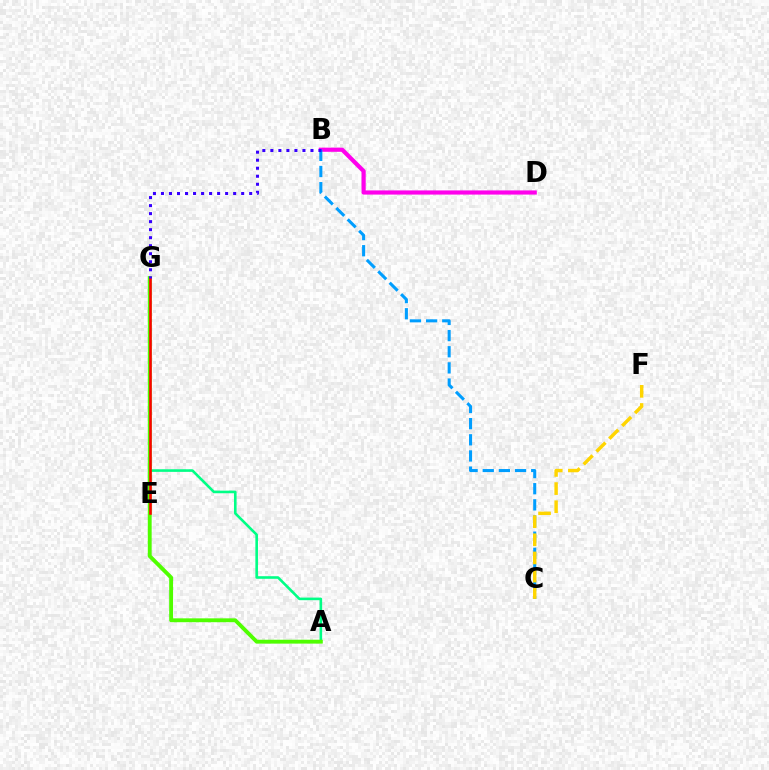{('A', 'G'): [{'color': '#00ff86', 'line_style': 'solid', 'thickness': 1.88}, {'color': '#4fff00', 'line_style': 'solid', 'thickness': 2.79}], ('B', 'D'): [{'color': '#ff00ed', 'line_style': 'solid', 'thickness': 3.0}], ('B', 'C'): [{'color': '#009eff', 'line_style': 'dashed', 'thickness': 2.19}], ('C', 'F'): [{'color': '#ffd500', 'line_style': 'dashed', 'thickness': 2.47}], ('E', 'G'): [{'color': '#ff0000', 'line_style': 'solid', 'thickness': 1.84}], ('B', 'G'): [{'color': '#3700ff', 'line_style': 'dotted', 'thickness': 2.18}]}